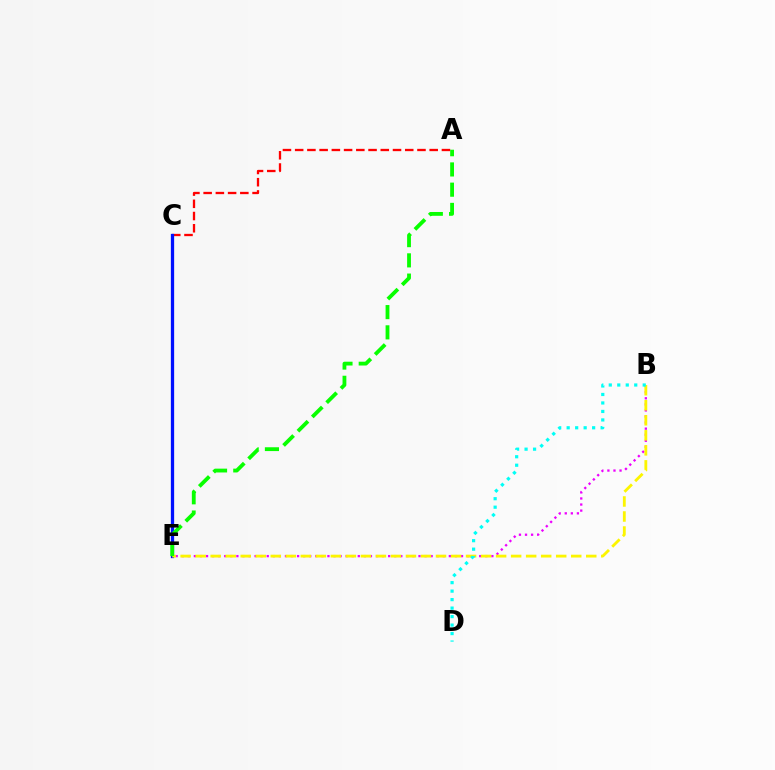{('B', 'E'): [{'color': '#ee00ff', 'line_style': 'dotted', 'thickness': 1.65}, {'color': '#fcf500', 'line_style': 'dashed', 'thickness': 2.04}], ('A', 'C'): [{'color': '#ff0000', 'line_style': 'dashed', 'thickness': 1.66}], ('C', 'E'): [{'color': '#0010ff', 'line_style': 'solid', 'thickness': 2.36}], ('A', 'E'): [{'color': '#08ff00', 'line_style': 'dashed', 'thickness': 2.75}], ('B', 'D'): [{'color': '#00fff6', 'line_style': 'dotted', 'thickness': 2.31}]}